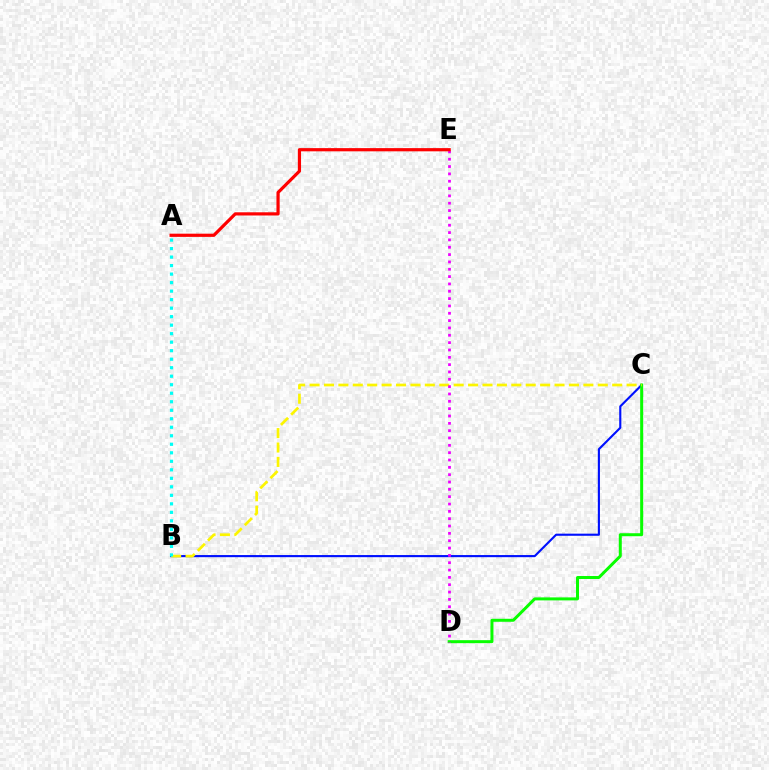{('B', 'C'): [{'color': '#0010ff', 'line_style': 'solid', 'thickness': 1.53}, {'color': '#fcf500', 'line_style': 'dashed', 'thickness': 1.96}], ('C', 'D'): [{'color': '#08ff00', 'line_style': 'solid', 'thickness': 2.15}], ('D', 'E'): [{'color': '#ee00ff', 'line_style': 'dotted', 'thickness': 1.99}], ('A', 'B'): [{'color': '#00fff6', 'line_style': 'dotted', 'thickness': 2.31}], ('A', 'E'): [{'color': '#ff0000', 'line_style': 'solid', 'thickness': 2.3}]}